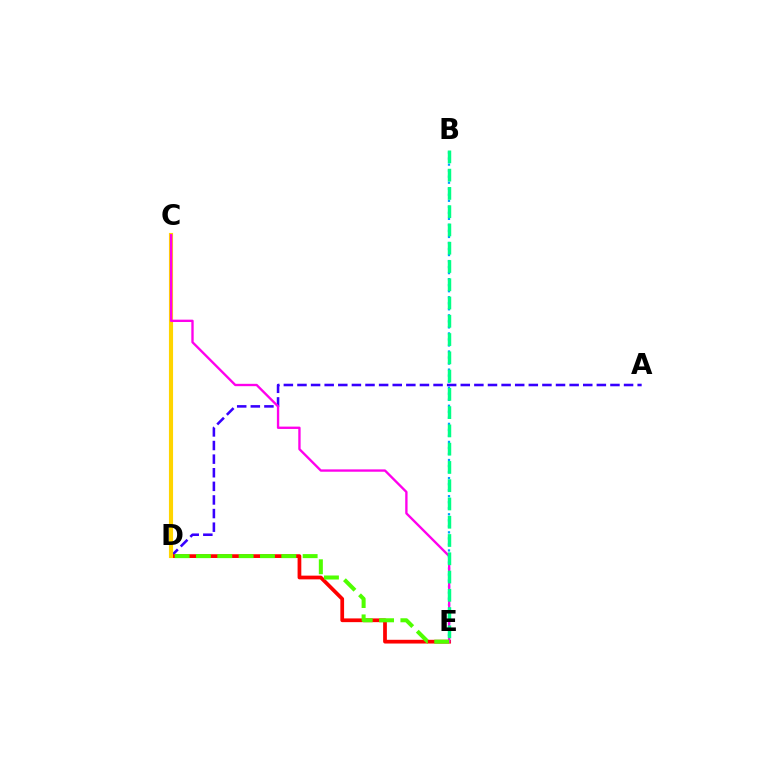{('A', 'D'): [{'color': '#3700ff', 'line_style': 'dashed', 'thickness': 1.85}], ('D', 'E'): [{'color': '#ff0000', 'line_style': 'solid', 'thickness': 2.69}, {'color': '#4fff00', 'line_style': 'dashed', 'thickness': 2.9}], ('C', 'D'): [{'color': '#ffd500', 'line_style': 'solid', 'thickness': 2.97}], ('B', 'E'): [{'color': '#009eff', 'line_style': 'dotted', 'thickness': 1.64}, {'color': '#00ff86', 'line_style': 'dashed', 'thickness': 2.48}], ('C', 'E'): [{'color': '#ff00ed', 'line_style': 'solid', 'thickness': 1.69}]}